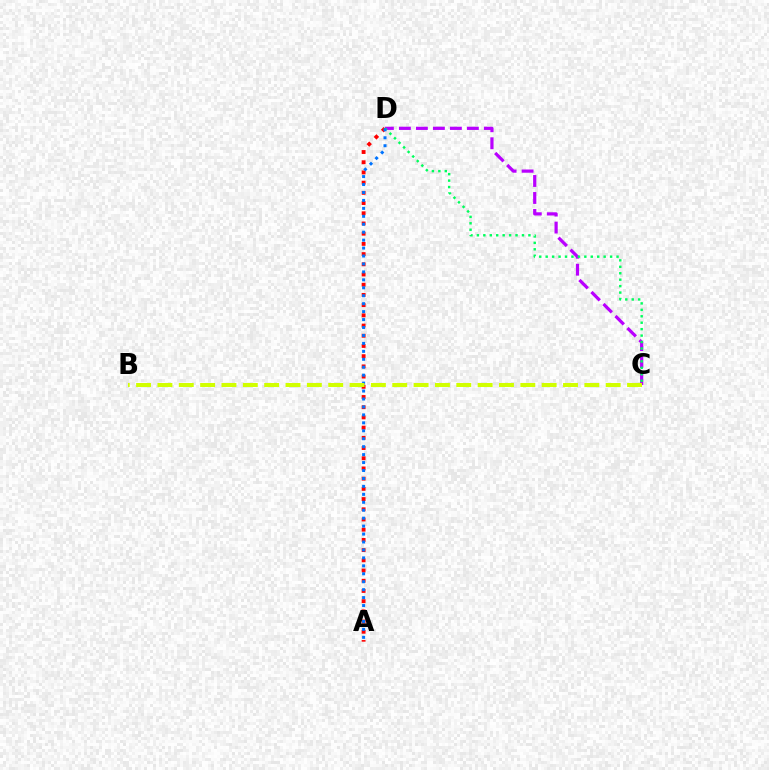{('C', 'D'): [{'color': '#b900ff', 'line_style': 'dashed', 'thickness': 2.31}, {'color': '#00ff5c', 'line_style': 'dotted', 'thickness': 1.75}], ('A', 'D'): [{'color': '#ff0000', 'line_style': 'dotted', 'thickness': 2.77}, {'color': '#0074ff', 'line_style': 'dotted', 'thickness': 2.16}], ('B', 'C'): [{'color': '#d1ff00', 'line_style': 'dashed', 'thickness': 2.9}]}